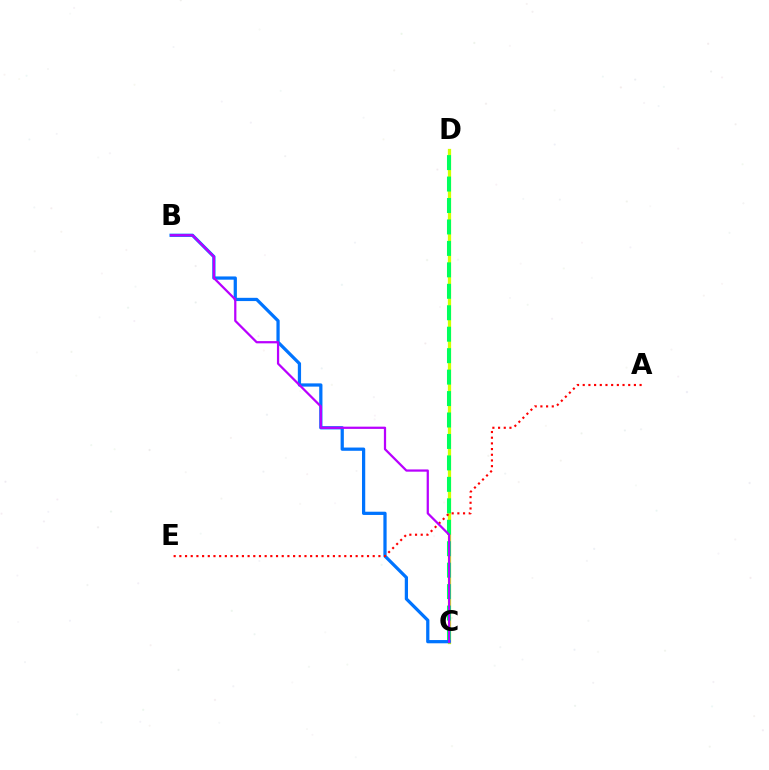{('C', 'D'): [{'color': '#d1ff00', 'line_style': 'solid', 'thickness': 2.34}, {'color': '#00ff5c', 'line_style': 'dashed', 'thickness': 2.91}], ('B', 'C'): [{'color': '#0074ff', 'line_style': 'solid', 'thickness': 2.33}, {'color': '#b900ff', 'line_style': 'solid', 'thickness': 1.62}], ('A', 'E'): [{'color': '#ff0000', 'line_style': 'dotted', 'thickness': 1.55}]}